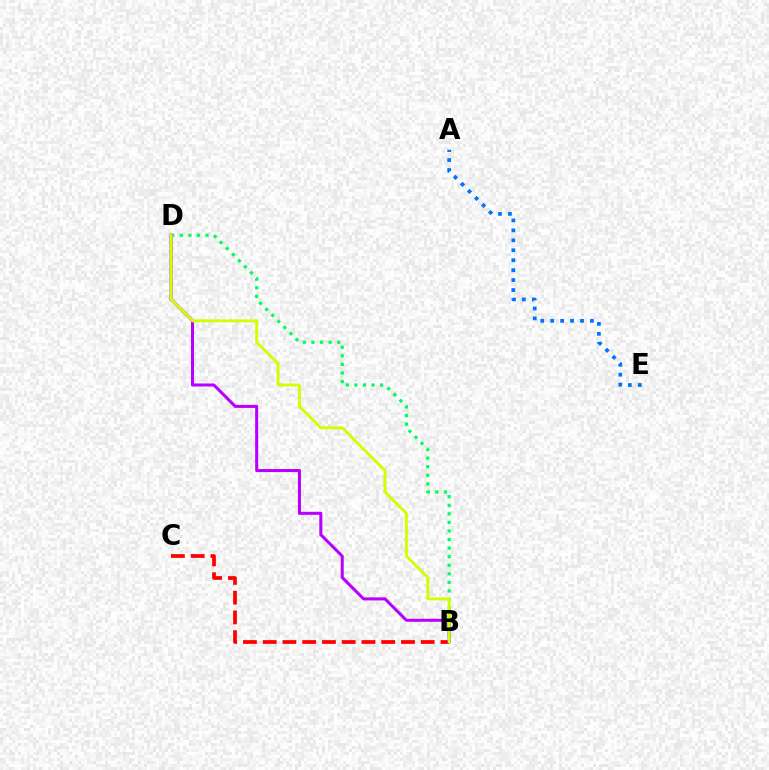{('B', 'D'): [{'color': '#00ff5c', 'line_style': 'dotted', 'thickness': 2.33}, {'color': '#b900ff', 'line_style': 'solid', 'thickness': 2.19}, {'color': '#d1ff00', 'line_style': 'solid', 'thickness': 2.09}], ('B', 'C'): [{'color': '#ff0000', 'line_style': 'dashed', 'thickness': 2.68}], ('A', 'E'): [{'color': '#0074ff', 'line_style': 'dotted', 'thickness': 2.7}]}